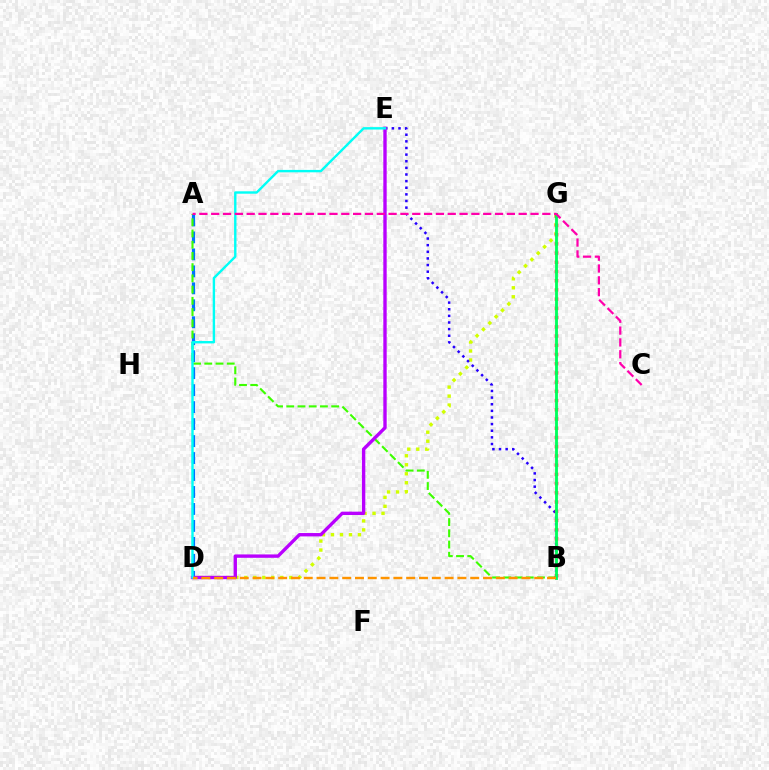{('A', 'D'): [{'color': '#0074ff', 'line_style': 'dashed', 'thickness': 2.31}], ('D', 'G'): [{'color': '#d1ff00', 'line_style': 'dotted', 'thickness': 2.44}], ('A', 'B'): [{'color': '#3dff00', 'line_style': 'dashed', 'thickness': 1.52}], ('B', 'E'): [{'color': '#2500ff', 'line_style': 'dotted', 'thickness': 1.8}], ('B', 'G'): [{'color': '#ff0000', 'line_style': 'dotted', 'thickness': 2.5}, {'color': '#00ff5c', 'line_style': 'solid', 'thickness': 2.05}], ('D', 'E'): [{'color': '#b900ff', 'line_style': 'solid', 'thickness': 2.42}, {'color': '#00fff6', 'line_style': 'solid', 'thickness': 1.72}], ('A', 'C'): [{'color': '#ff00ac', 'line_style': 'dashed', 'thickness': 1.61}], ('B', 'D'): [{'color': '#ff9400', 'line_style': 'dashed', 'thickness': 1.74}]}